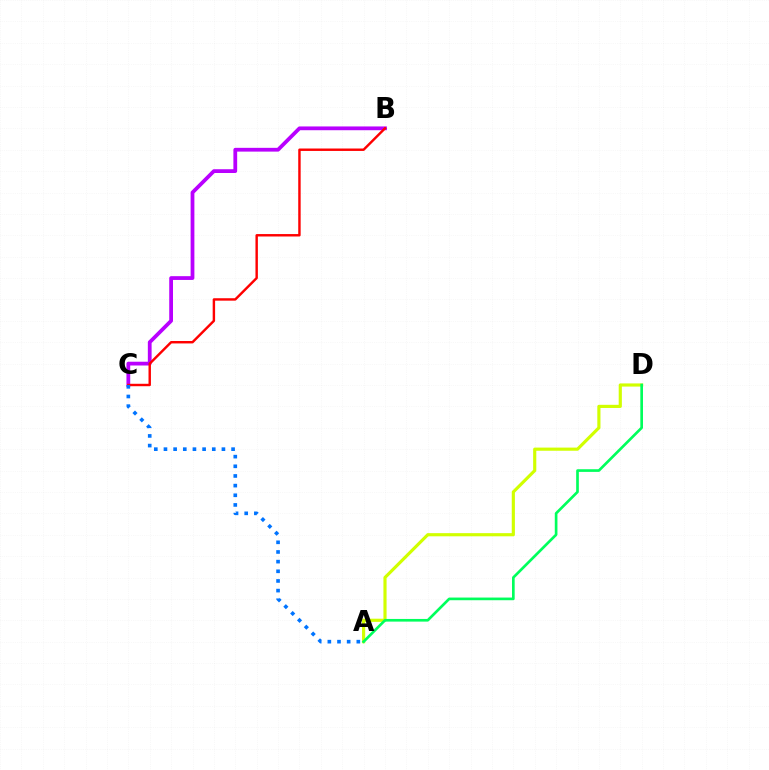{('B', 'C'): [{'color': '#b900ff', 'line_style': 'solid', 'thickness': 2.72}, {'color': '#ff0000', 'line_style': 'solid', 'thickness': 1.75}], ('A', 'D'): [{'color': '#d1ff00', 'line_style': 'solid', 'thickness': 2.27}, {'color': '#00ff5c', 'line_style': 'solid', 'thickness': 1.92}], ('A', 'C'): [{'color': '#0074ff', 'line_style': 'dotted', 'thickness': 2.62}]}